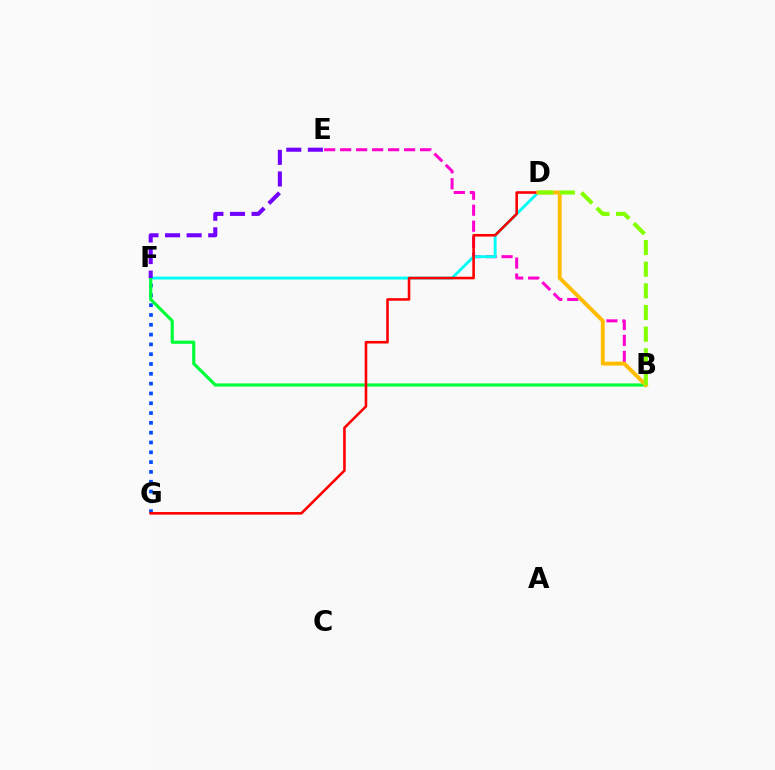{('B', 'E'): [{'color': '#ff00cf', 'line_style': 'dashed', 'thickness': 2.17}], ('D', 'F'): [{'color': '#00fff6', 'line_style': 'solid', 'thickness': 2.08}], ('F', 'G'): [{'color': '#004bff', 'line_style': 'dotted', 'thickness': 2.67}], ('B', 'F'): [{'color': '#00ff39', 'line_style': 'solid', 'thickness': 2.29}], ('D', 'G'): [{'color': '#ff0000', 'line_style': 'solid', 'thickness': 1.87}], ('B', 'D'): [{'color': '#ffbd00', 'line_style': 'solid', 'thickness': 2.8}, {'color': '#84ff00', 'line_style': 'dashed', 'thickness': 2.94}], ('E', 'F'): [{'color': '#7200ff', 'line_style': 'dashed', 'thickness': 2.93}]}